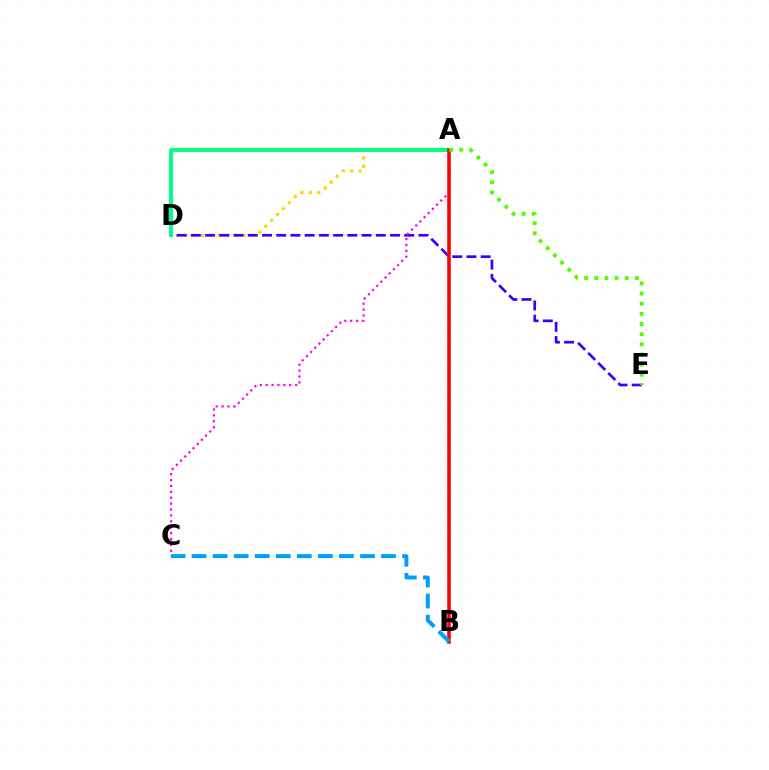{('A', 'D'): [{'color': '#ffd500', 'line_style': 'dotted', 'thickness': 2.28}, {'color': '#00ff86', 'line_style': 'solid', 'thickness': 2.82}], ('D', 'E'): [{'color': '#3700ff', 'line_style': 'dashed', 'thickness': 1.93}], ('A', 'C'): [{'color': '#ff00ed', 'line_style': 'dotted', 'thickness': 1.6}], ('A', 'B'): [{'color': '#ff0000', 'line_style': 'solid', 'thickness': 2.58}], ('A', 'E'): [{'color': '#4fff00', 'line_style': 'dotted', 'thickness': 2.76}], ('B', 'C'): [{'color': '#009eff', 'line_style': 'dashed', 'thickness': 2.86}]}